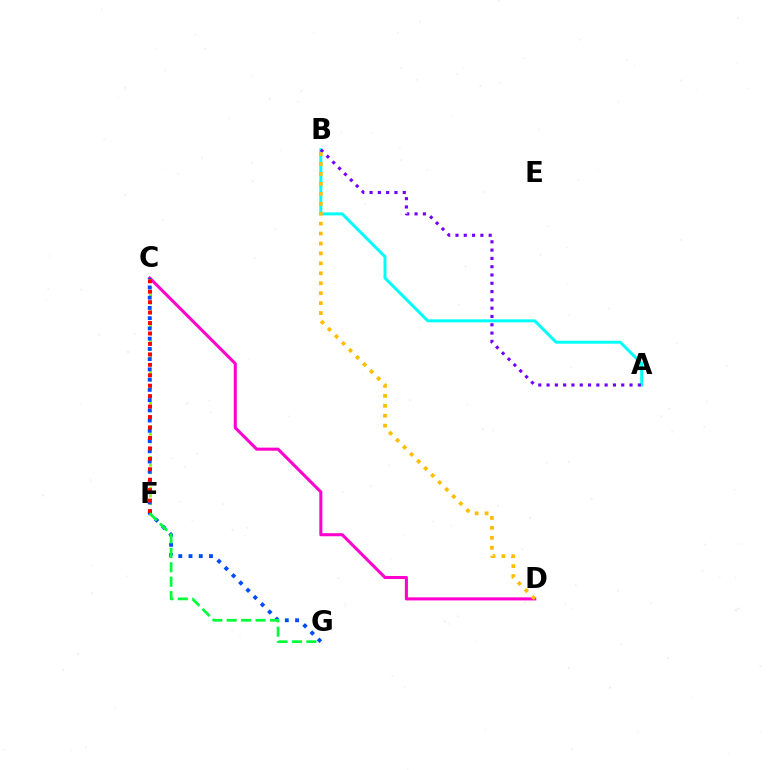{('C', 'D'): [{'color': '#ff00cf', 'line_style': 'solid', 'thickness': 2.2}], ('C', 'F'): [{'color': '#84ff00', 'line_style': 'dotted', 'thickness': 2.1}, {'color': '#ff0000', 'line_style': 'dotted', 'thickness': 2.84}], ('C', 'G'): [{'color': '#004bff', 'line_style': 'dotted', 'thickness': 2.78}], ('A', 'B'): [{'color': '#00fff6', 'line_style': 'solid', 'thickness': 2.14}, {'color': '#7200ff', 'line_style': 'dotted', 'thickness': 2.25}], ('F', 'G'): [{'color': '#00ff39', 'line_style': 'dashed', 'thickness': 1.96}], ('B', 'D'): [{'color': '#ffbd00', 'line_style': 'dotted', 'thickness': 2.7}]}